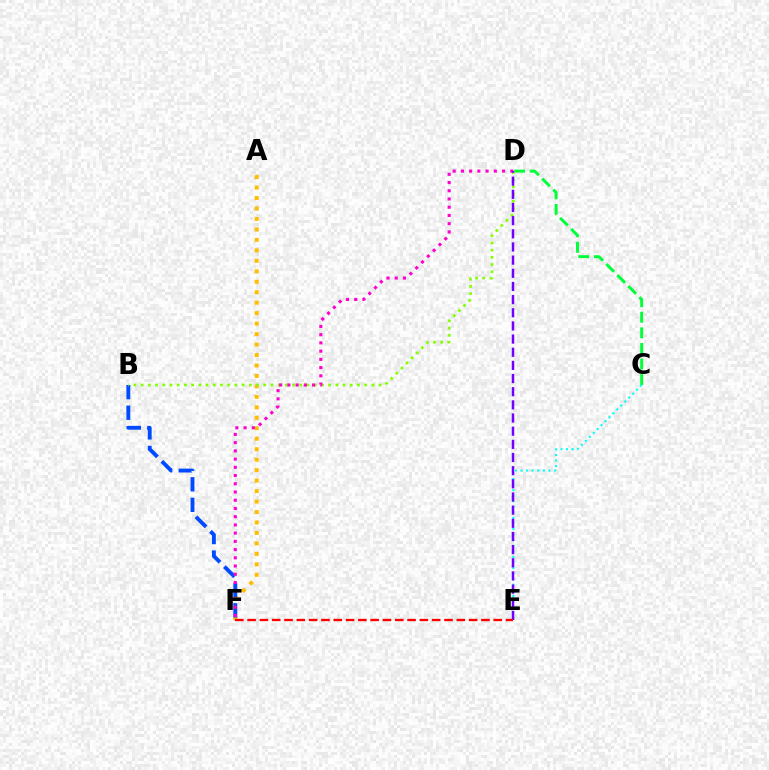{('A', 'F'): [{'color': '#ffbd00', 'line_style': 'dotted', 'thickness': 2.84}], ('B', 'F'): [{'color': '#004bff', 'line_style': 'dashed', 'thickness': 2.79}], ('C', 'D'): [{'color': '#00ff39', 'line_style': 'dashed', 'thickness': 2.12}], ('B', 'D'): [{'color': '#84ff00', 'line_style': 'dotted', 'thickness': 1.96}], ('C', 'E'): [{'color': '#00fff6', 'line_style': 'dotted', 'thickness': 1.51}], ('D', 'F'): [{'color': '#ff00cf', 'line_style': 'dotted', 'thickness': 2.24}], ('D', 'E'): [{'color': '#7200ff', 'line_style': 'dashed', 'thickness': 1.79}], ('E', 'F'): [{'color': '#ff0000', 'line_style': 'dashed', 'thickness': 1.67}]}